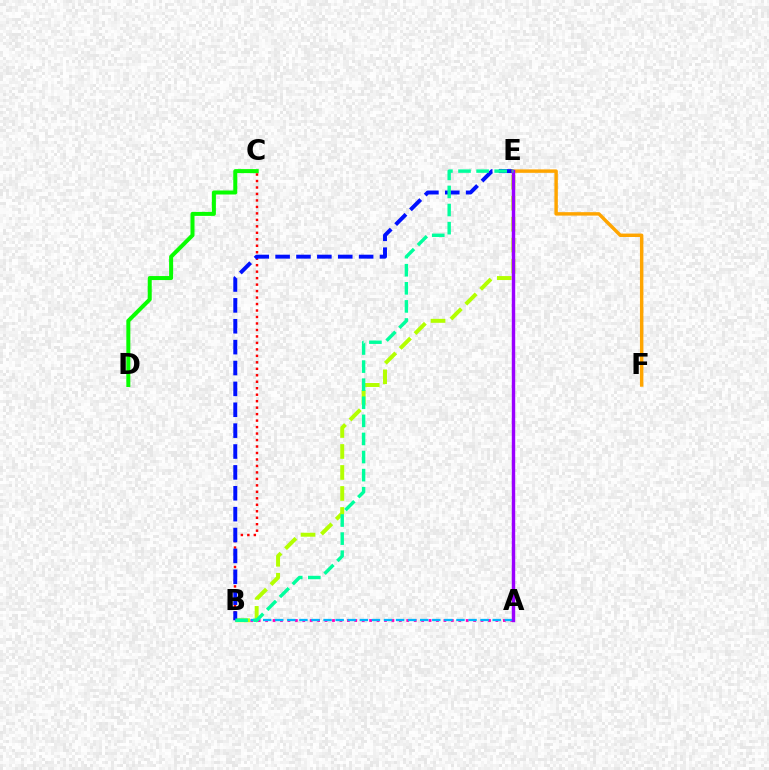{('B', 'E'): [{'color': '#b3ff00', 'line_style': 'dashed', 'thickness': 2.85}, {'color': '#0010ff', 'line_style': 'dashed', 'thickness': 2.84}, {'color': '#00ff9d', 'line_style': 'dashed', 'thickness': 2.46}], ('C', 'D'): [{'color': '#08ff00', 'line_style': 'solid', 'thickness': 2.89}], ('A', 'B'): [{'color': '#ff00bd', 'line_style': 'dotted', 'thickness': 2.02}, {'color': '#00b5ff', 'line_style': 'dashed', 'thickness': 1.64}], ('B', 'C'): [{'color': '#ff0000', 'line_style': 'dotted', 'thickness': 1.76}], ('E', 'F'): [{'color': '#ffa500', 'line_style': 'solid', 'thickness': 2.48}], ('A', 'E'): [{'color': '#9b00ff', 'line_style': 'solid', 'thickness': 2.46}]}